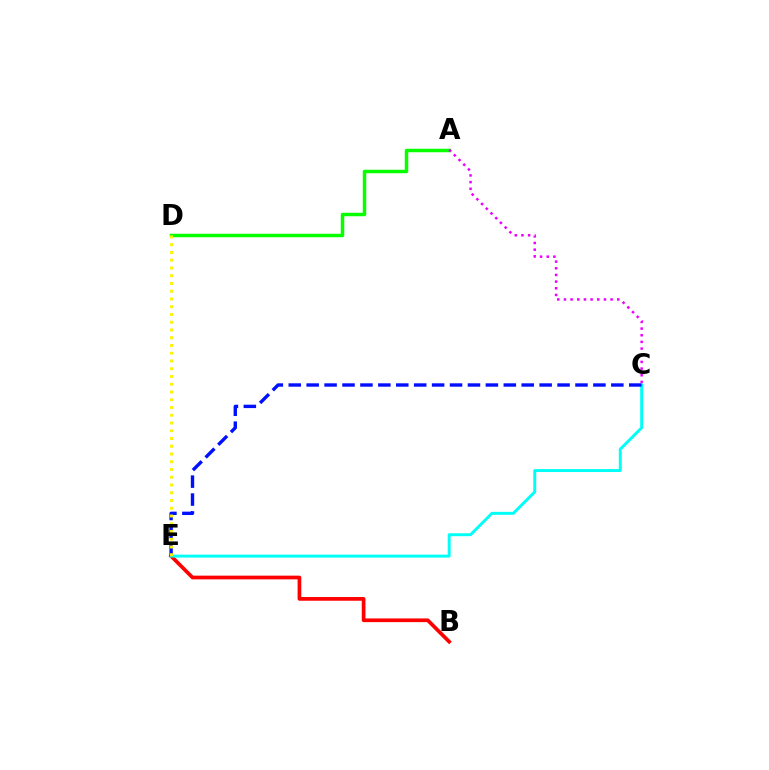{('A', 'D'): [{'color': '#08ff00', 'line_style': 'solid', 'thickness': 2.51}], ('B', 'E'): [{'color': '#ff0000', 'line_style': 'solid', 'thickness': 2.67}], ('C', 'E'): [{'color': '#00fff6', 'line_style': 'solid', 'thickness': 2.12}, {'color': '#0010ff', 'line_style': 'dashed', 'thickness': 2.43}], ('A', 'C'): [{'color': '#ee00ff', 'line_style': 'dotted', 'thickness': 1.81}], ('D', 'E'): [{'color': '#fcf500', 'line_style': 'dotted', 'thickness': 2.11}]}